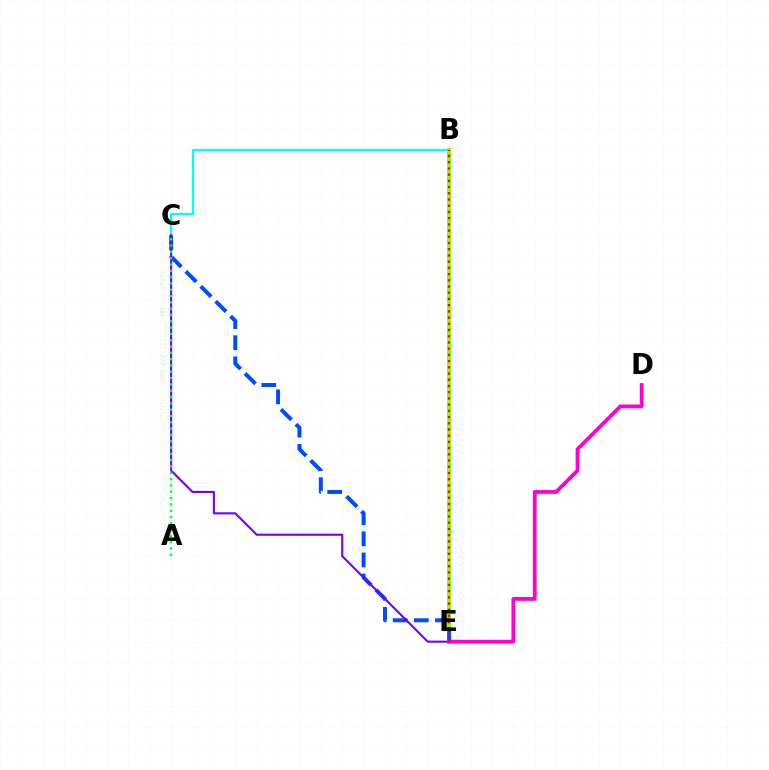{('B', 'C'): [{'color': '#00fff6', 'line_style': 'solid', 'thickness': 1.64}], ('B', 'E'): [{'color': '#ffbd00', 'line_style': 'dashed', 'thickness': 2.66}, {'color': '#84ff00', 'line_style': 'solid', 'thickness': 2.69}, {'color': '#ff0000', 'line_style': 'dotted', 'thickness': 1.69}], ('C', 'E'): [{'color': '#004bff', 'line_style': 'dashed', 'thickness': 2.87}, {'color': '#7200ff', 'line_style': 'solid', 'thickness': 1.52}], ('A', 'C'): [{'color': '#00ff39', 'line_style': 'dotted', 'thickness': 1.71}], ('D', 'E'): [{'color': '#ff00cf', 'line_style': 'solid', 'thickness': 2.72}]}